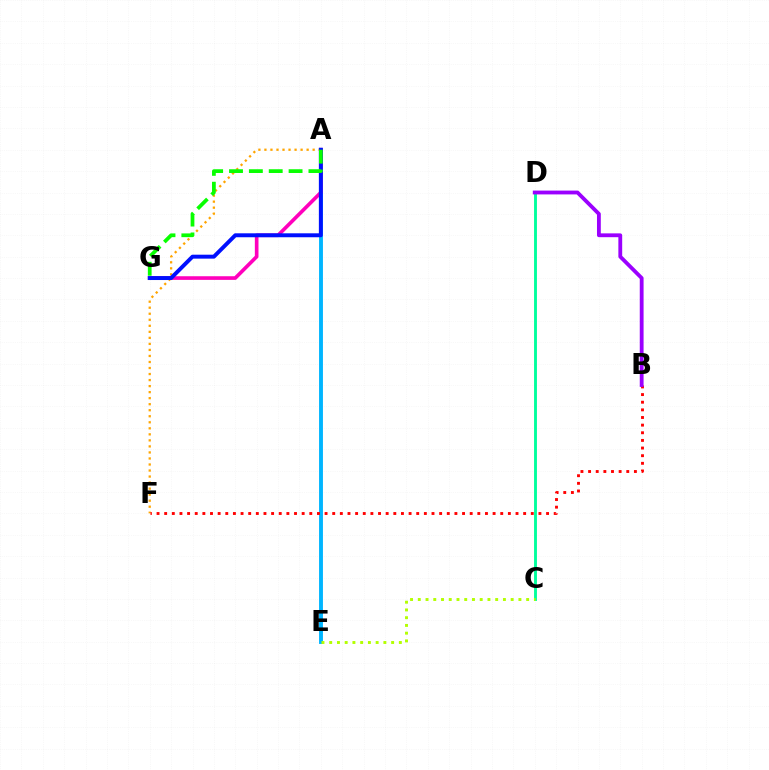{('C', 'D'): [{'color': '#00ff9d', 'line_style': 'solid', 'thickness': 2.07}], ('A', 'F'): [{'color': '#ffa500', 'line_style': 'dotted', 'thickness': 1.64}], ('A', 'E'): [{'color': '#00b5ff', 'line_style': 'solid', 'thickness': 2.8}], ('C', 'E'): [{'color': '#b3ff00', 'line_style': 'dotted', 'thickness': 2.1}], ('B', 'F'): [{'color': '#ff0000', 'line_style': 'dotted', 'thickness': 2.08}], ('A', 'G'): [{'color': '#ff00bd', 'line_style': 'solid', 'thickness': 2.62}, {'color': '#0010ff', 'line_style': 'solid', 'thickness': 2.84}, {'color': '#08ff00', 'line_style': 'dashed', 'thickness': 2.7}], ('B', 'D'): [{'color': '#9b00ff', 'line_style': 'solid', 'thickness': 2.75}]}